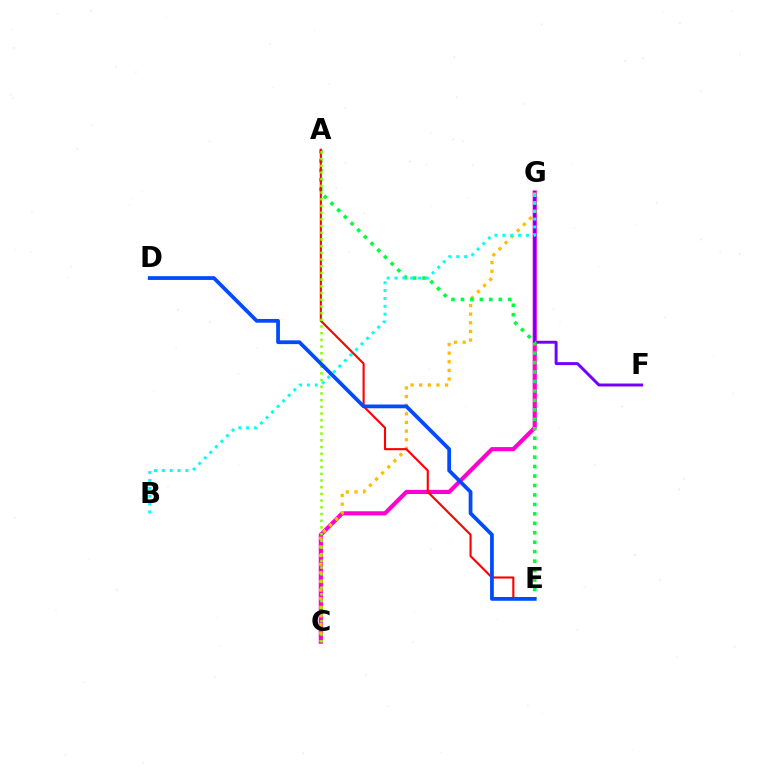{('C', 'G'): [{'color': '#ff00cf', 'line_style': 'solid', 'thickness': 2.99}, {'color': '#ffbd00', 'line_style': 'dotted', 'thickness': 2.34}], ('F', 'G'): [{'color': '#7200ff', 'line_style': 'solid', 'thickness': 2.11}], ('A', 'E'): [{'color': '#00ff39', 'line_style': 'dotted', 'thickness': 2.57}, {'color': '#ff0000', 'line_style': 'solid', 'thickness': 1.53}], ('A', 'C'): [{'color': '#84ff00', 'line_style': 'dotted', 'thickness': 1.82}], ('B', 'G'): [{'color': '#00fff6', 'line_style': 'dotted', 'thickness': 2.13}], ('D', 'E'): [{'color': '#004bff', 'line_style': 'solid', 'thickness': 2.71}]}